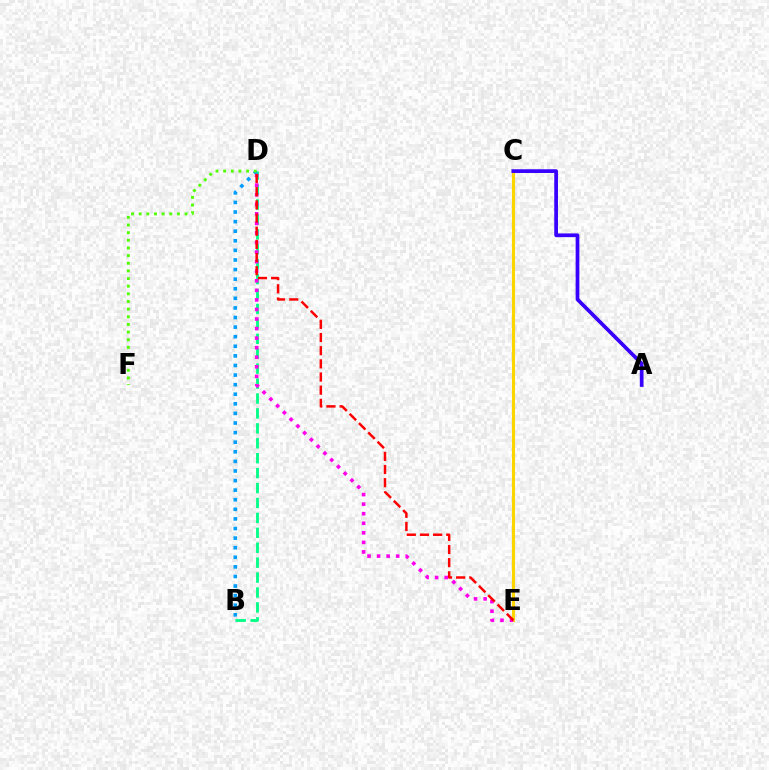{('C', 'E'): [{'color': '#ffd500', 'line_style': 'solid', 'thickness': 2.24}], ('B', 'D'): [{'color': '#00ff86', 'line_style': 'dashed', 'thickness': 2.03}, {'color': '#009eff', 'line_style': 'dotted', 'thickness': 2.61}], ('D', 'F'): [{'color': '#4fff00', 'line_style': 'dotted', 'thickness': 2.08}], ('D', 'E'): [{'color': '#ff00ed', 'line_style': 'dotted', 'thickness': 2.6}, {'color': '#ff0000', 'line_style': 'dashed', 'thickness': 1.79}], ('A', 'C'): [{'color': '#3700ff', 'line_style': 'solid', 'thickness': 2.68}]}